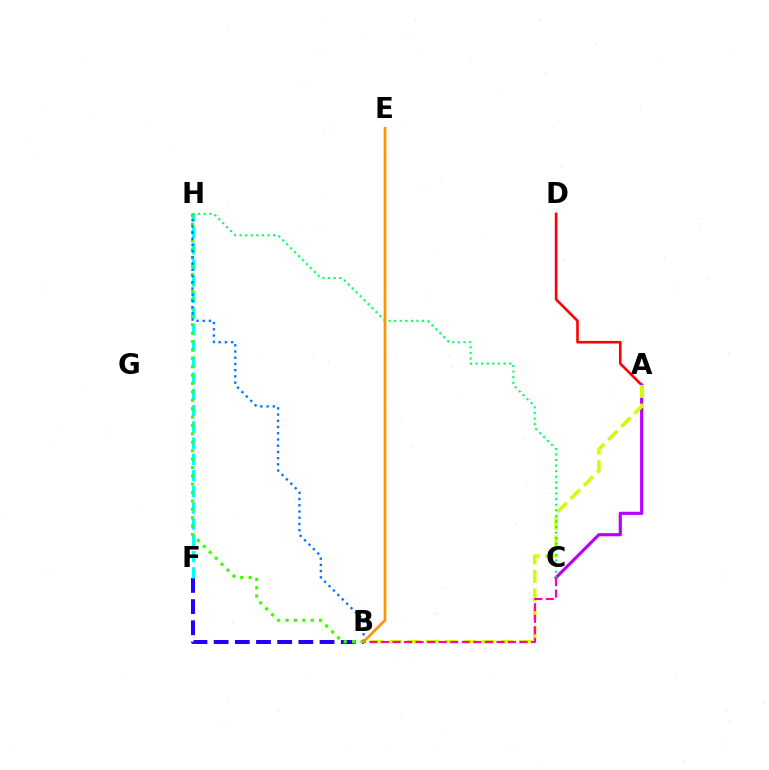{('B', 'F'): [{'color': '#2500ff', 'line_style': 'dashed', 'thickness': 2.88}], ('A', 'D'): [{'color': '#ff0000', 'line_style': 'solid', 'thickness': 1.88}], ('A', 'C'): [{'color': '#b900ff', 'line_style': 'solid', 'thickness': 2.27}], ('F', 'H'): [{'color': '#00fff6', 'line_style': 'dashed', 'thickness': 2.2}], ('B', 'H'): [{'color': '#3dff00', 'line_style': 'dotted', 'thickness': 2.28}, {'color': '#0074ff', 'line_style': 'dotted', 'thickness': 1.69}], ('A', 'B'): [{'color': '#d1ff00', 'line_style': 'dashed', 'thickness': 2.53}], ('C', 'H'): [{'color': '#00ff5c', 'line_style': 'dotted', 'thickness': 1.52}], ('B', 'C'): [{'color': '#ff00ac', 'line_style': 'dashed', 'thickness': 1.57}], ('B', 'E'): [{'color': '#ff9400', 'line_style': 'solid', 'thickness': 1.94}]}